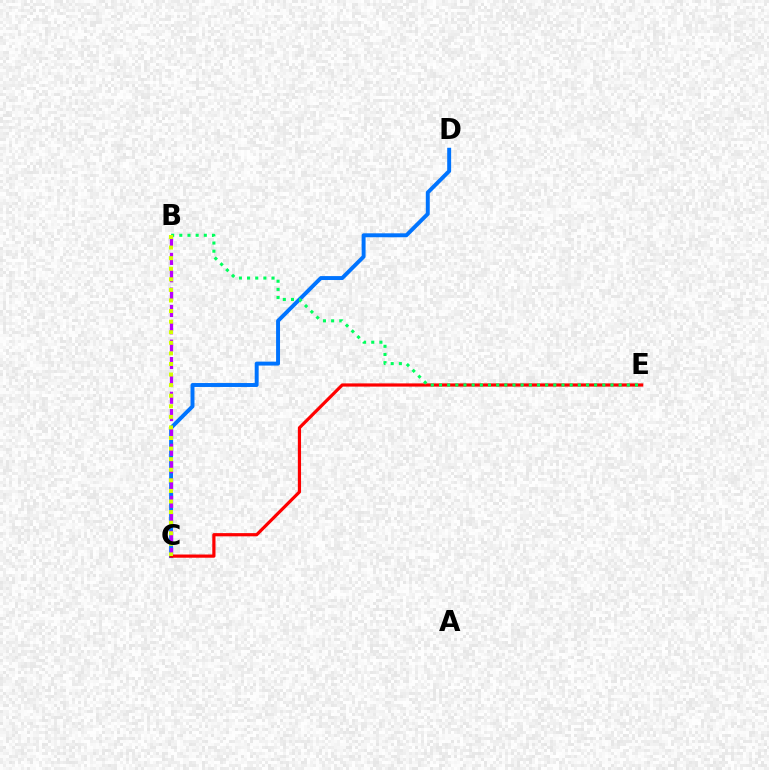{('C', 'D'): [{'color': '#0074ff', 'line_style': 'solid', 'thickness': 2.83}], ('B', 'C'): [{'color': '#b900ff', 'line_style': 'dashed', 'thickness': 2.36}, {'color': '#d1ff00', 'line_style': 'dotted', 'thickness': 2.87}], ('C', 'E'): [{'color': '#ff0000', 'line_style': 'solid', 'thickness': 2.3}], ('B', 'E'): [{'color': '#00ff5c', 'line_style': 'dotted', 'thickness': 2.22}]}